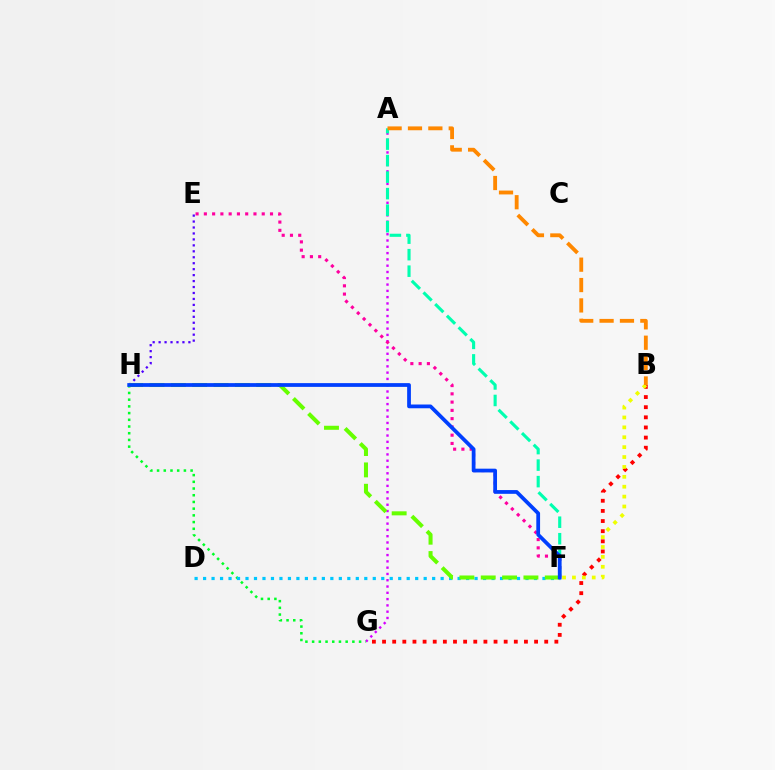{('E', 'H'): [{'color': '#4f00ff', 'line_style': 'dotted', 'thickness': 1.62}], ('A', 'G'): [{'color': '#d600ff', 'line_style': 'dotted', 'thickness': 1.71}], ('G', 'H'): [{'color': '#00ff27', 'line_style': 'dotted', 'thickness': 1.82}], ('A', 'F'): [{'color': '#00ffaf', 'line_style': 'dashed', 'thickness': 2.24}], ('B', 'G'): [{'color': '#ff0000', 'line_style': 'dotted', 'thickness': 2.75}], ('E', 'F'): [{'color': '#ff00a0', 'line_style': 'dotted', 'thickness': 2.25}], ('B', 'F'): [{'color': '#eeff00', 'line_style': 'dotted', 'thickness': 2.69}], ('D', 'F'): [{'color': '#00c7ff', 'line_style': 'dotted', 'thickness': 2.31}], ('A', 'B'): [{'color': '#ff8800', 'line_style': 'dashed', 'thickness': 2.77}], ('F', 'H'): [{'color': '#66ff00', 'line_style': 'dashed', 'thickness': 2.9}, {'color': '#003fff', 'line_style': 'solid', 'thickness': 2.7}]}